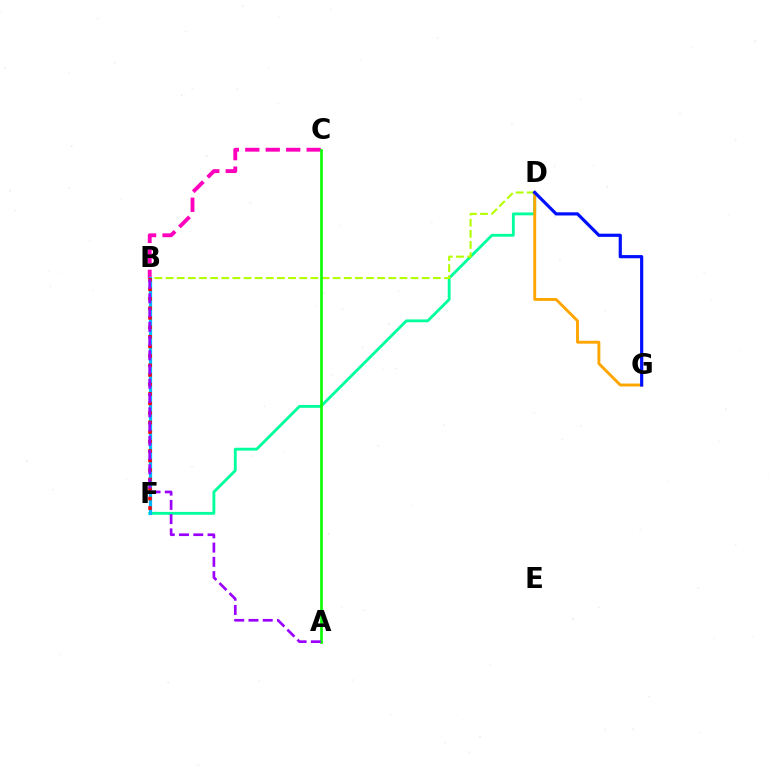{('D', 'F'): [{'color': '#00ff9d', 'line_style': 'solid', 'thickness': 2.05}], ('B', 'D'): [{'color': '#b3ff00', 'line_style': 'dashed', 'thickness': 1.51}], ('D', 'G'): [{'color': '#ffa500', 'line_style': 'solid', 'thickness': 2.08}, {'color': '#0010ff', 'line_style': 'solid', 'thickness': 2.29}], ('B', 'C'): [{'color': '#ff00bd', 'line_style': 'dashed', 'thickness': 2.78}], ('B', 'F'): [{'color': '#00b5ff', 'line_style': 'solid', 'thickness': 2.32}, {'color': '#ff0000', 'line_style': 'dotted', 'thickness': 2.58}], ('A', 'C'): [{'color': '#08ff00', 'line_style': 'solid', 'thickness': 1.91}], ('A', 'B'): [{'color': '#9b00ff', 'line_style': 'dashed', 'thickness': 1.94}]}